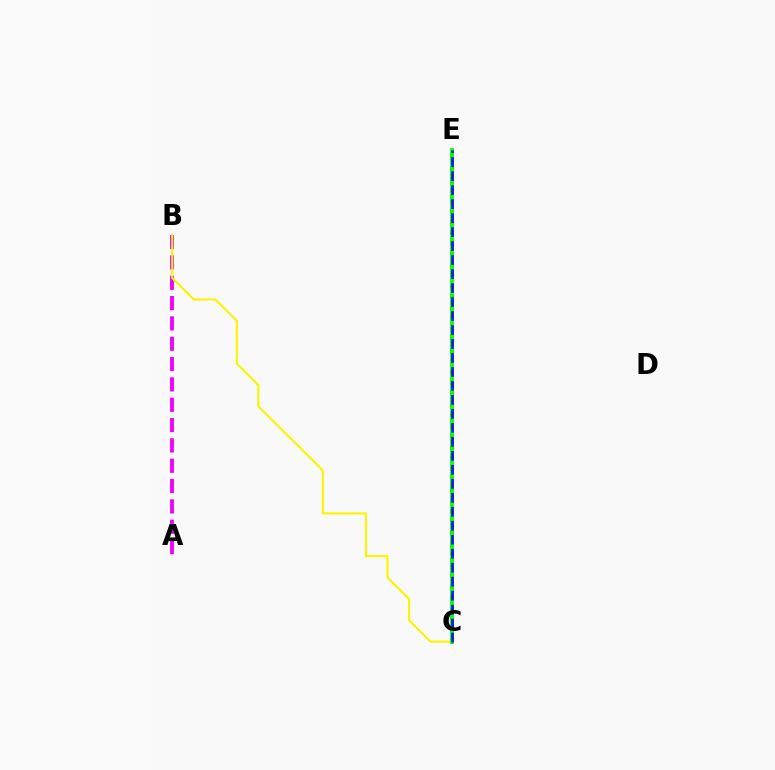{('A', 'B'): [{'color': '#ee00ff', 'line_style': 'dashed', 'thickness': 2.76}], ('C', 'E'): [{'color': '#ff0000', 'line_style': 'dotted', 'thickness': 2.91}, {'color': '#00fff6', 'line_style': 'solid', 'thickness': 1.65}, {'color': '#08ff00', 'line_style': 'solid', 'thickness': 2.73}, {'color': '#0010ff', 'line_style': 'dashed', 'thickness': 1.9}], ('B', 'C'): [{'color': '#fcf500', 'line_style': 'solid', 'thickness': 1.53}]}